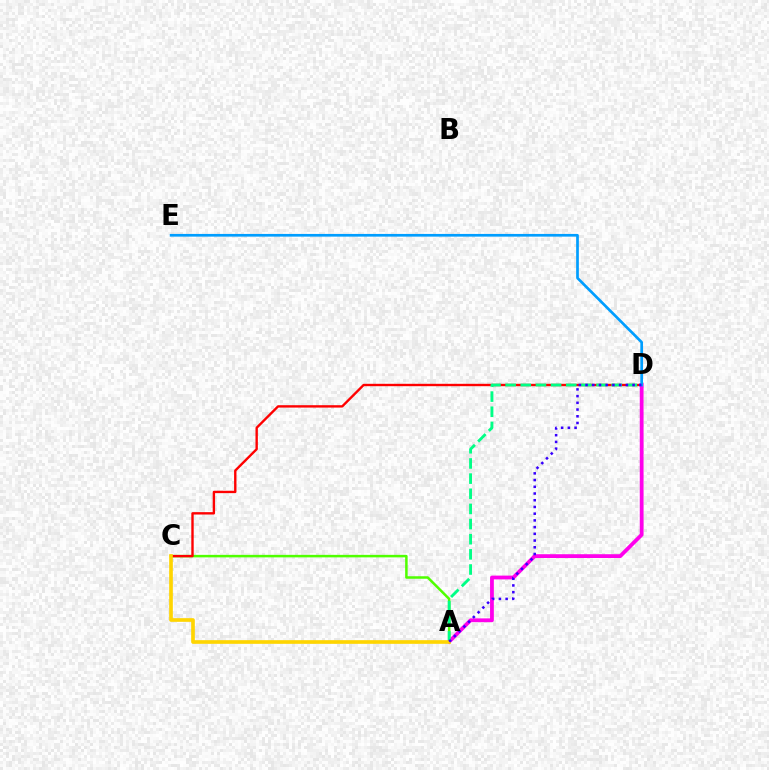{('A', 'C'): [{'color': '#4fff00', 'line_style': 'solid', 'thickness': 1.81}, {'color': '#ffd500', 'line_style': 'solid', 'thickness': 2.64}], ('C', 'D'): [{'color': '#ff0000', 'line_style': 'solid', 'thickness': 1.71}], ('A', 'D'): [{'color': '#ff00ed', 'line_style': 'solid', 'thickness': 2.73}, {'color': '#00ff86', 'line_style': 'dashed', 'thickness': 2.06}, {'color': '#3700ff', 'line_style': 'dotted', 'thickness': 1.83}], ('D', 'E'): [{'color': '#009eff', 'line_style': 'solid', 'thickness': 1.94}]}